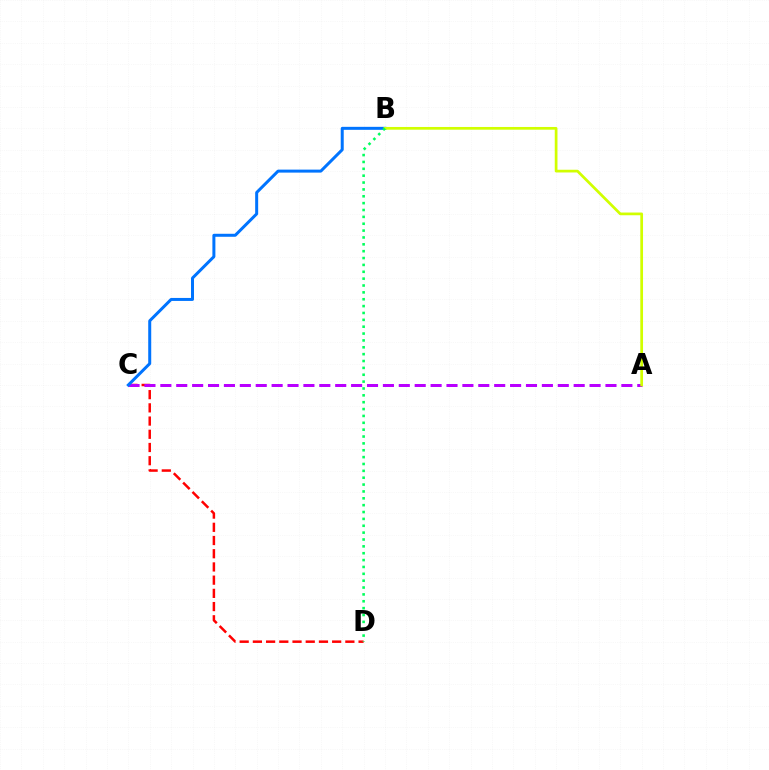{('C', 'D'): [{'color': '#ff0000', 'line_style': 'dashed', 'thickness': 1.79}], ('A', 'C'): [{'color': '#b900ff', 'line_style': 'dashed', 'thickness': 2.16}], ('B', 'C'): [{'color': '#0074ff', 'line_style': 'solid', 'thickness': 2.16}], ('A', 'B'): [{'color': '#d1ff00', 'line_style': 'solid', 'thickness': 1.96}], ('B', 'D'): [{'color': '#00ff5c', 'line_style': 'dotted', 'thickness': 1.87}]}